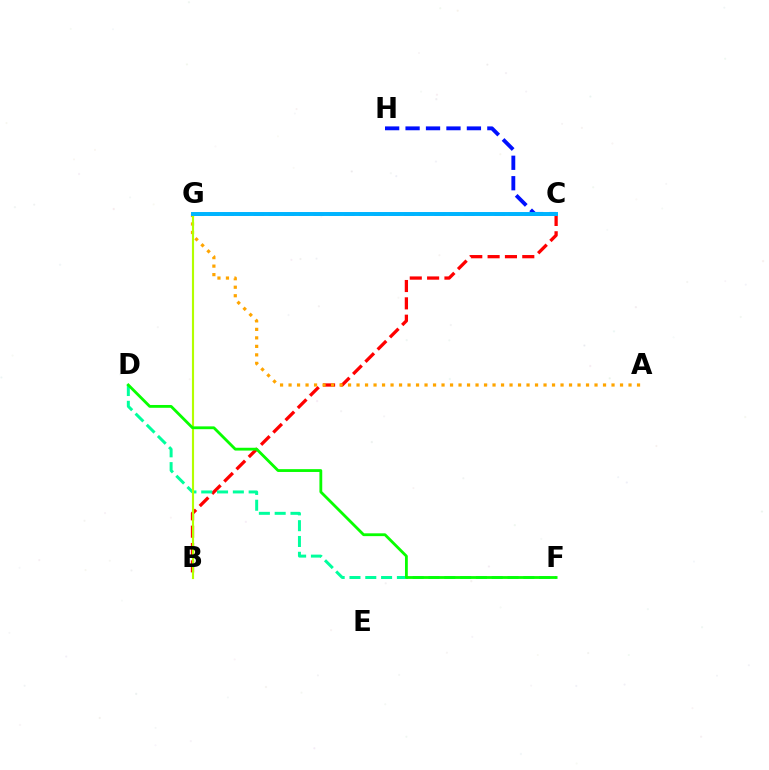{('B', 'C'): [{'color': '#ff0000', 'line_style': 'dashed', 'thickness': 2.36}], ('A', 'G'): [{'color': '#ffa500', 'line_style': 'dotted', 'thickness': 2.31}], ('C', 'G'): [{'color': '#9b00ff', 'line_style': 'dashed', 'thickness': 2.04}, {'color': '#ff00bd', 'line_style': 'dotted', 'thickness': 1.77}, {'color': '#00b5ff', 'line_style': 'solid', 'thickness': 2.85}], ('D', 'F'): [{'color': '#00ff9d', 'line_style': 'dashed', 'thickness': 2.15}, {'color': '#08ff00', 'line_style': 'solid', 'thickness': 2.02}], ('B', 'G'): [{'color': '#b3ff00', 'line_style': 'solid', 'thickness': 1.54}], ('C', 'H'): [{'color': '#0010ff', 'line_style': 'dashed', 'thickness': 2.78}]}